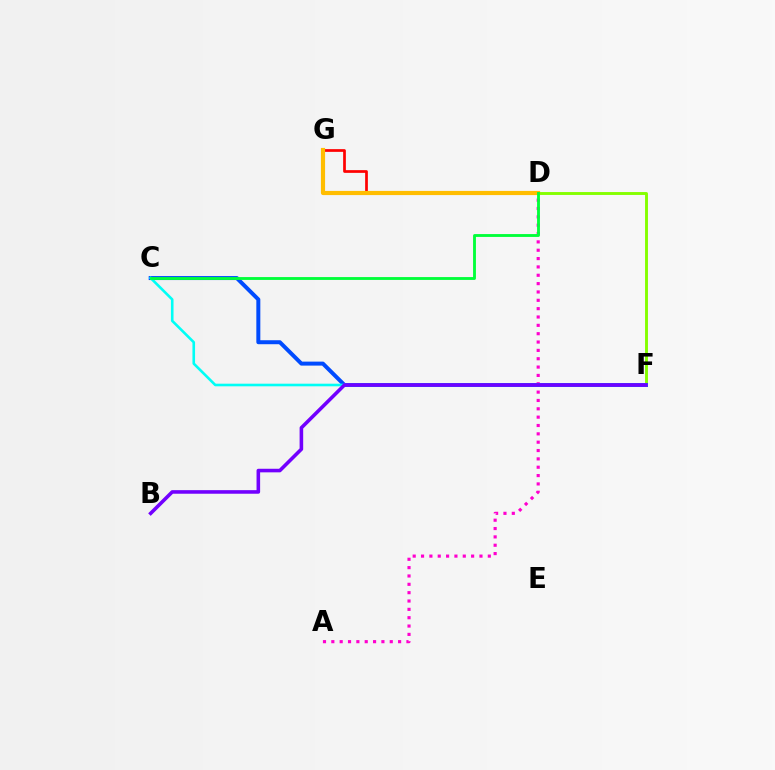{('D', 'G'): [{'color': '#ff0000', 'line_style': 'solid', 'thickness': 1.96}, {'color': '#ffbd00', 'line_style': 'solid', 'thickness': 2.99}], ('D', 'F'): [{'color': '#84ff00', 'line_style': 'solid', 'thickness': 2.09}], ('A', 'D'): [{'color': '#ff00cf', 'line_style': 'dotted', 'thickness': 2.27}], ('C', 'F'): [{'color': '#004bff', 'line_style': 'solid', 'thickness': 2.87}, {'color': '#00fff6', 'line_style': 'solid', 'thickness': 1.88}], ('C', 'D'): [{'color': '#00ff39', 'line_style': 'solid', 'thickness': 2.05}], ('B', 'F'): [{'color': '#7200ff', 'line_style': 'solid', 'thickness': 2.58}]}